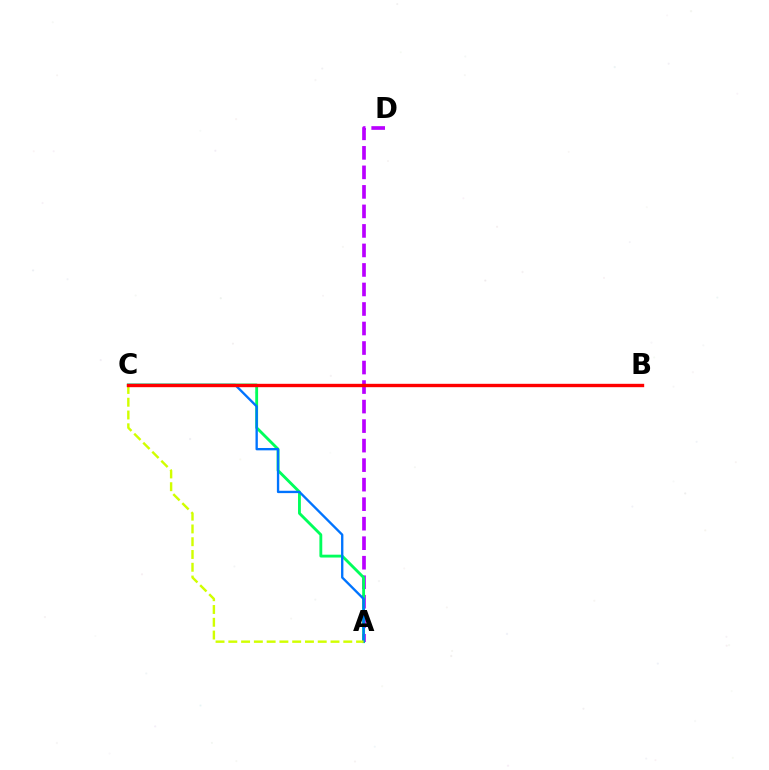{('A', 'D'): [{'color': '#b900ff', 'line_style': 'dashed', 'thickness': 2.65}], ('A', 'C'): [{'color': '#00ff5c', 'line_style': 'solid', 'thickness': 2.05}, {'color': '#0074ff', 'line_style': 'solid', 'thickness': 1.69}, {'color': '#d1ff00', 'line_style': 'dashed', 'thickness': 1.74}], ('B', 'C'): [{'color': '#ff0000', 'line_style': 'solid', 'thickness': 2.43}]}